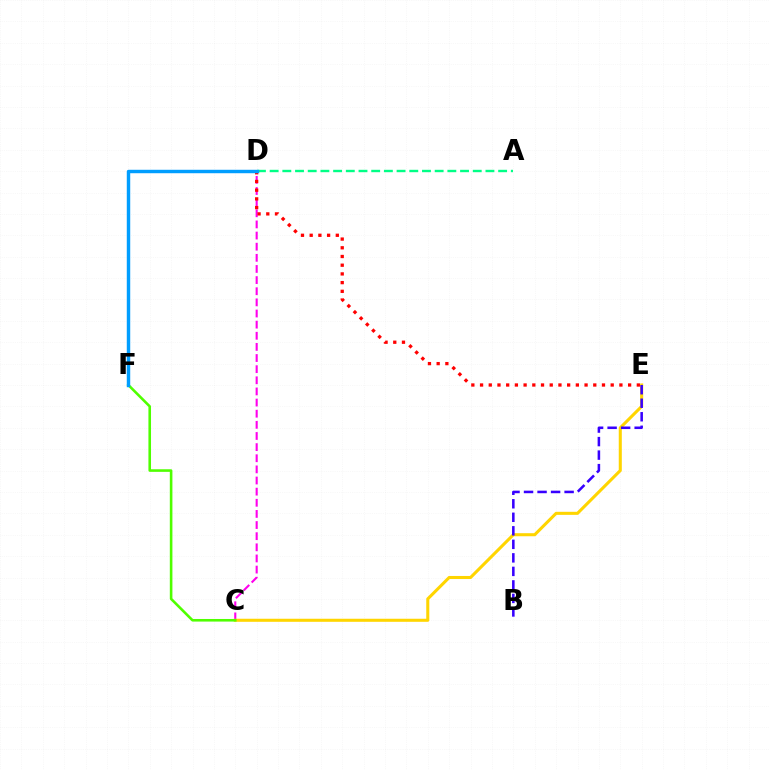{('C', 'D'): [{'color': '#ff00ed', 'line_style': 'dashed', 'thickness': 1.51}], ('A', 'D'): [{'color': '#00ff86', 'line_style': 'dashed', 'thickness': 1.72}], ('C', 'E'): [{'color': '#ffd500', 'line_style': 'solid', 'thickness': 2.2}], ('C', 'F'): [{'color': '#4fff00', 'line_style': 'solid', 'thickness': 1.87}], ('D', 'E'): [{'color': '#ff0000', 'line_style': 'dotted', 'thickness': 2.37}], ('B', 'E'): [{'color': '#3700ff', 'line_style': 'dashed', 'thickness': 1.84}], ('D', 'F'): [{'color': '#009eff', 'line_style': 'solid', 'thickness': 2.47}]}